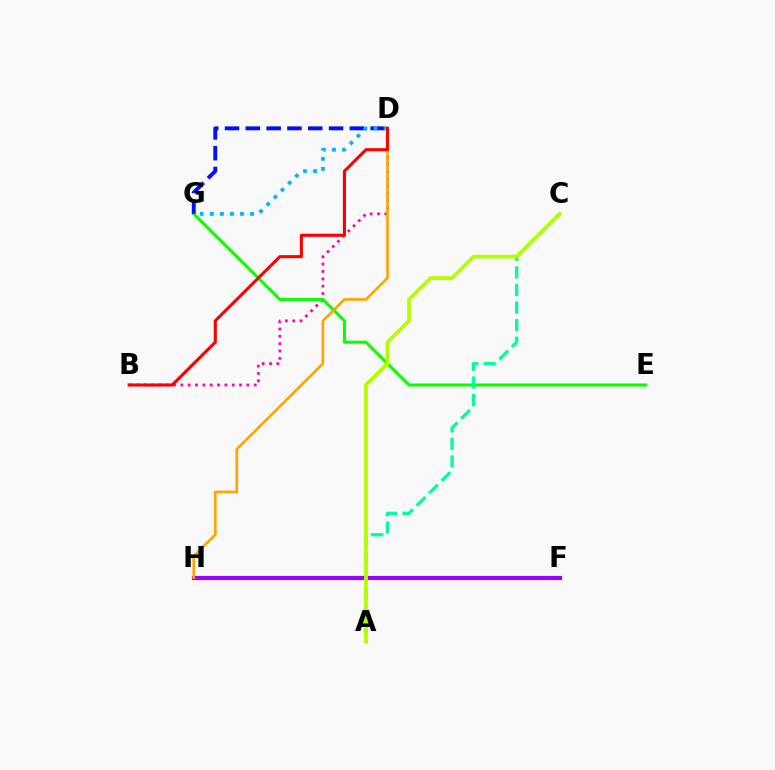{('B', 'D'): [{'color': '#ff00bd', 'line_style': 'dotted', 'thickness': 1.99}, {'color': '#ff0000', 'line_style': 'solid', 'thickness': 2.24}], ('E', 'G'): [{'color': '#08ff00', 'line_style': 'solid', 'thickness': 2.2}], ('D', 'G'): [{'color': '#0010ff', 'line_style': 'dashed', 'thickness': 2.83}, {'color': '#00b5ff', 'line_style': 'dotted', 'thickness': 2.74}], ('F', 'H'): [{'color': '#9b00ff', 'line_style': 'solid', 'thickness': 2.99}], ('A', 'C'): [{'color': '#00ff9d', 'line_style': 'dashed', 'thickness': 2.39}, {'color': '#b3ff00', 'line_style': 'solid', 'thickness': 2.69}], ('D', 'H'): [{'color': '#ffa500', 'line_style': 'solid', 'thickness': 1.92}]}